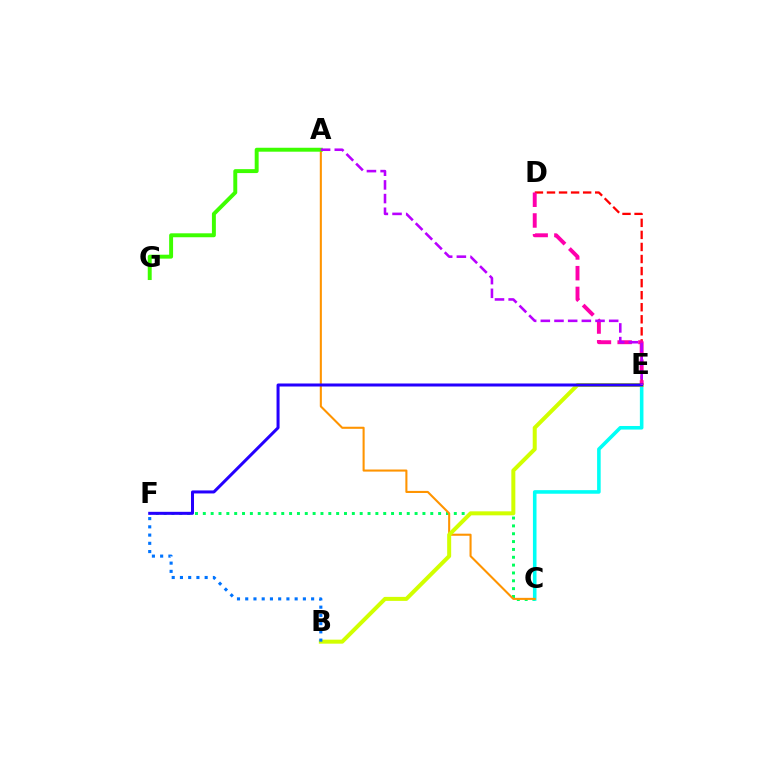{('C', 'F'): [{'color': '#00ff5c', 'line_style': 'dotted', 'thickness': 2.13}], ('C', 'E'): [{'color': '#00fff6', 'line_style': 'solid', 'thickness': 2.58}], ('D', 'E'): [{'color': '#ff0000', 'line_style': 'dashed', 'thickness': 1.64}, {'color': '#ff00ac', 'line_style': 'dashed', 'thickness': 2.82}], ('A', 'C'): [{'color': '#ff9400', 'line_style': 'solid', 'thickness': 1.5}], ('B', 'E'): [{'color': '#d1ff00', 'line_style': 'solid', 'thickness': 2.88}], ('B', 'F'): [{'color': '#0074ff', 'line_style': 'dotted', 'thickness': 2.24}], ('E', 'F'): [{'color': '#2500ff', 'line_style': 'solid', 'thickness': 2.17}], ('A', 'G'): [{'color': '#3dff00', 'line_style': 'solid', 'thickness': 2.83}], ('A', 'E'): [{'color': '#b900ff', 'line_style': 'dashed', 'thickness': 1.86}]}